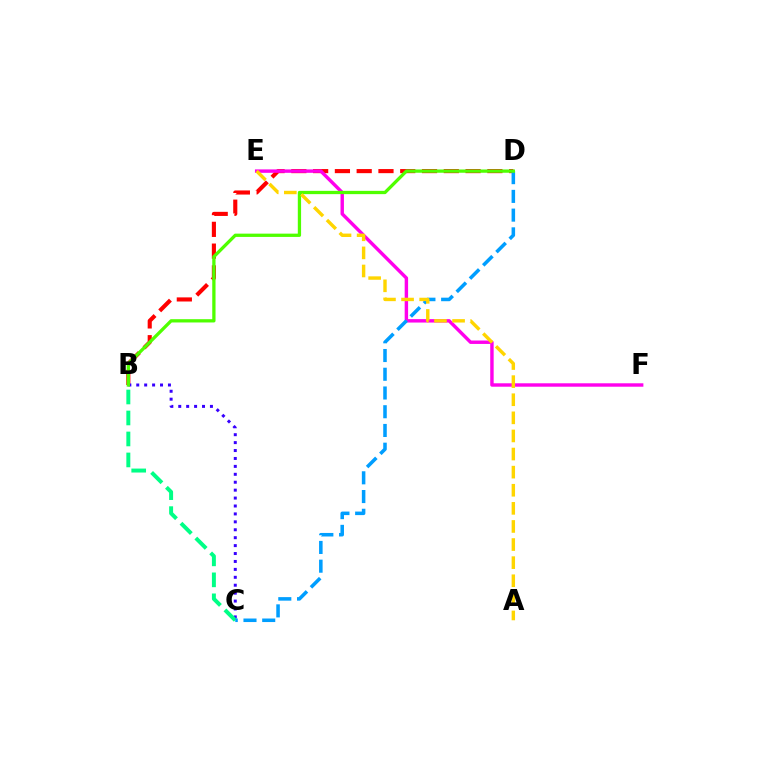{('B', 'D'): [{'color': '#ff0000', 'line_style': 'dashed', 'thickness': 2.96}, {'color': '#4fff00', 'line_style': 'solid', 'thickness': 2.36}], ('E', 'F'): [{'color': '#ff00ed', 'line_style': 'solid', 'thickness': 2.47}], ('B', 'C'): [{'color': '#3700ff', 'line_style': 'dotted', 'thickness': 2.15}, {'color': '#00ff86', 'line_style': 'dashed', 'thickness': 2.85}], ('C', 'D'): [{'color': '#009eff', 'line_style': 'dashed', 'thickness': 2.55}], ('A', 'E'): [{'color': '#ffd500', 'line_style': 'dashed', 'thickness': 2.46}]}